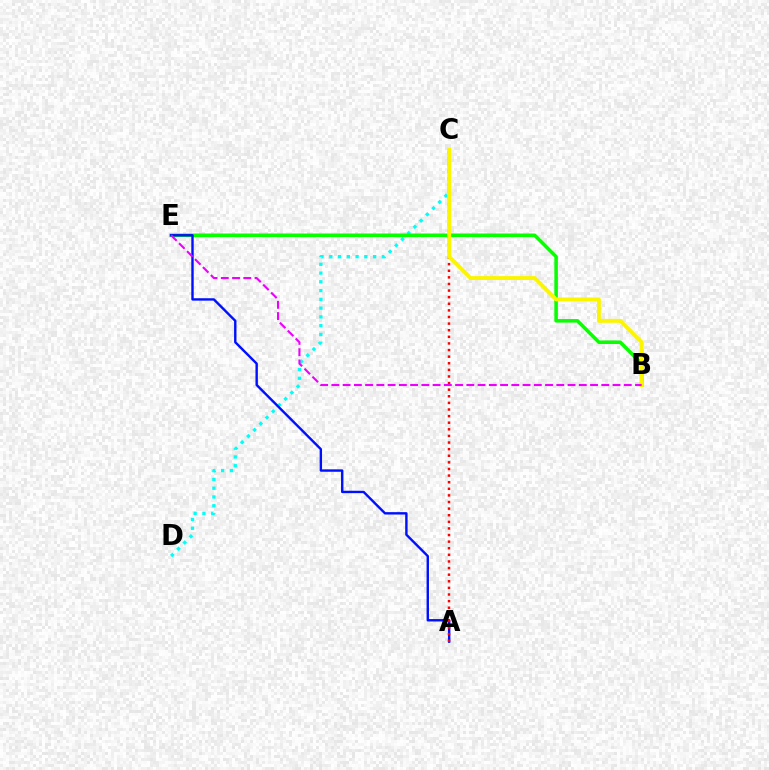{('C', 'D'): [{'color': '#00fff6', 'line_style': 'dotted', 'thickness': 2.38}], ('B', 'E'): [{'color': '#08ff00', 'line_style': 'solid', 'thickness': 2.55}, {'color': '#ee00ff', 'line_style': 'dashed', 'thickness': 1.53}], ('A', 'E'): [{'color': '#0010ff', 'line_style': 'solid', 'thickness': 1.73}], ('A', 'C'): [{'color': '#ff0000', 'line_style': 'dotted', 'thickness': 1.8}], ('B', 'C'): [{'color': '#fcf500', 'line_style': 'solid', 'thickness': 2.82}]}